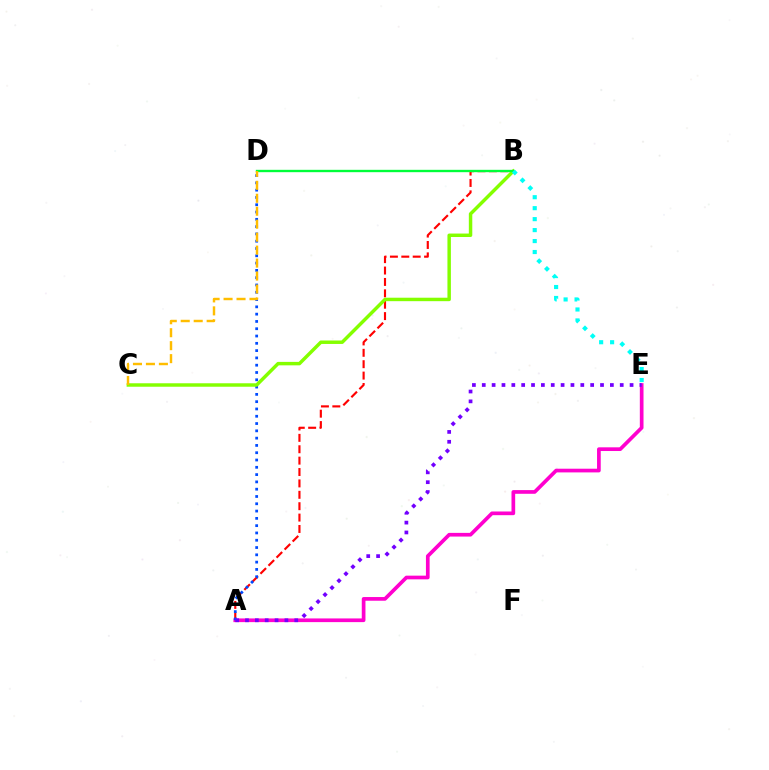{('A', 'B'): [{'color': '#ff0000', 'line_style': 'dashed', 'thickness': 1.55}], ('A', 'E'): [{'color': '#ff00cf', 'line_style': 'solid', 'thickness': 2.66}, {'color': '#7200ff', 'line_style': 'dotted', 'thickness': 2.68}], ('A', 'D'): [{'color': '#004bff', 'line_style': 'dotted', 'thickness': 1.98}], ('B', 'C'): [{'color': '#84ff00', 'line_style': 'solid', 'thickness': 2.49}], ('B', 'D'): [{'color': '#00ff39', 'line_style': 'solid', 'thickness': 1.7}], ('B', 'E'): [{'color': '#00fff6', 'line_style': 'dotted', 'thickness': 2.98}], ('C', 'D'): [{'color': '#ffbd00', 'line_style': 'dashed', 'thickness': 1.76}]}